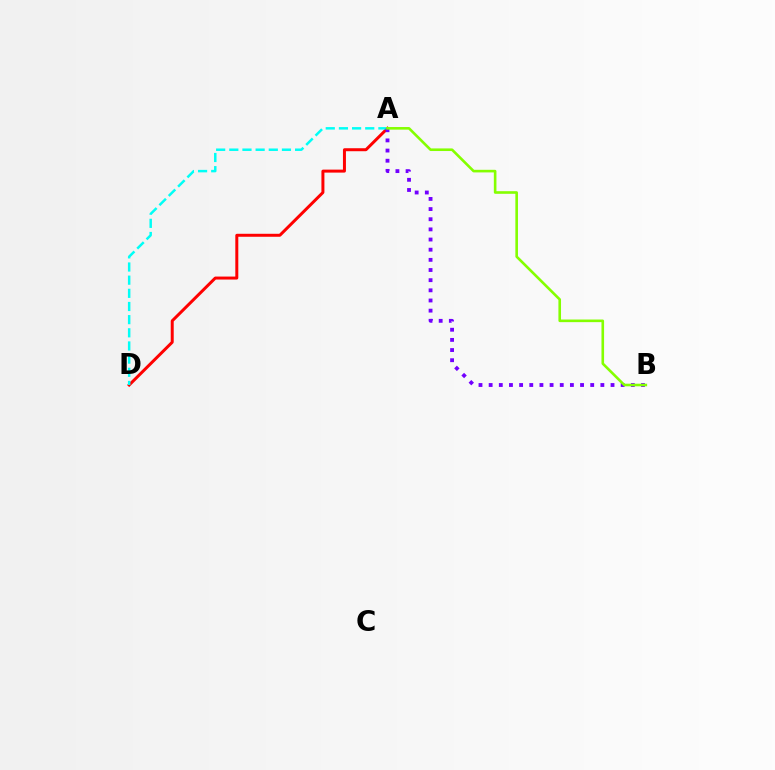{('A', 'D'): [{'color': '#ff0000', 'line_style': 'solid', 'thickness': 2.15}, {'color': '#00fff6', 'line_style': 'dashed', 'thickness': 1.79}], ('A', 'B'): [{'color': '#7200ff', 'line_style': 'dotted', 'thickness': 2.76}, {'color': '#84ff00', 'line_style': 'solid', 'thickness': 1.88}]}